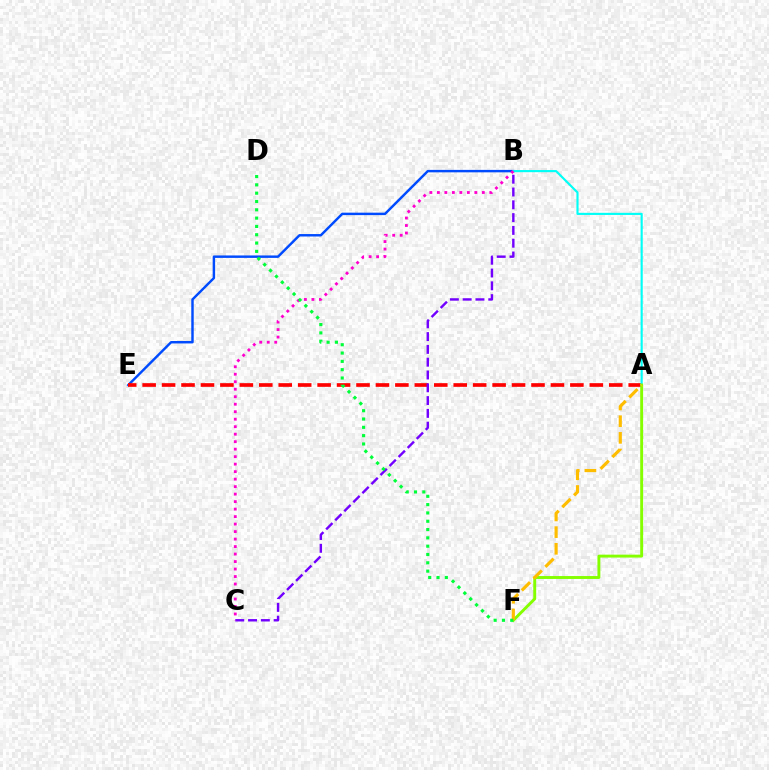{('B', 'E'): [{'color': '#004bff', 'line_style': 'solid', 'thickness': 1.76}], ('A', 'E'): [{'color': '#ff0000', 'line_style': 'dashed', 'thickness': 2.64}], ('B', 'C'): [{'color': '#7200ff', 'line_style': 'dashed', 'thickness': 1.74}, {'color': '#ff00cf', 'line_style': 'dotted', 'thickness': 2.04}], ('A', 'B'): [{'color': '#00fff6', 'line_style': 'solid', 'thickness': 1.54}], ('A', 'F'): [{'color': '#84ff00', 'line_style': 'solid', 'thickness': 2.1}, {'color': '#ffbd00', 'line_style': 'dashed', 'thickness': 2.27}], ('D', 'F'): [{'color': '#00ff39', 'line_style': 'dotted', 'thickness': 2.26}]}